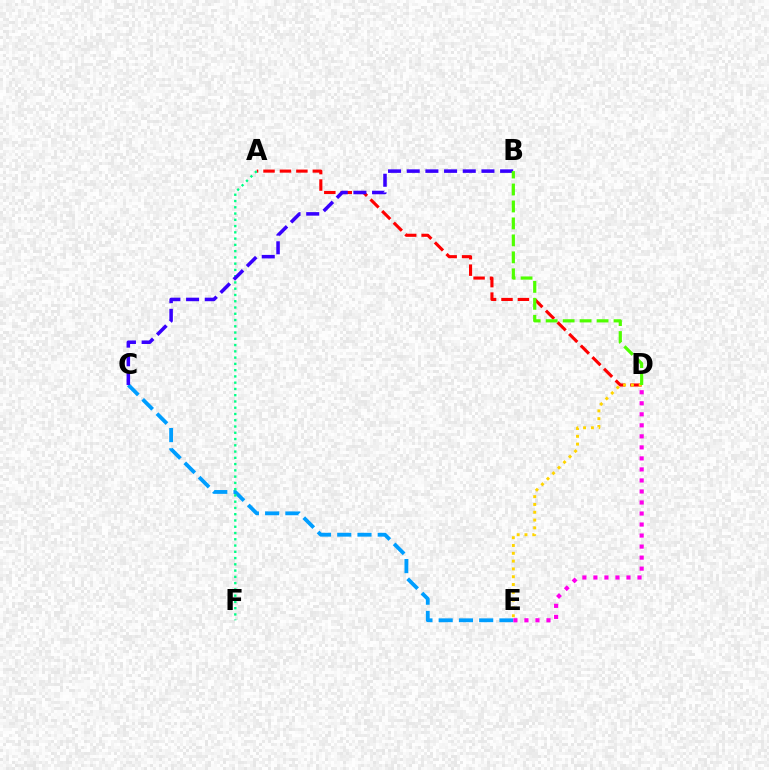{('C', 'E'): [{'color': '#009eff', 'line_style': 'dashed', 'thickness': 2.75}], ('A', 'D'): [{'color': '#ff0000', 'line_style': 'dashed', 'thickness': 2.23}], ('A', 'F'): [{'color': '#00ff86', 'line_style': 'dotted', 'thickness': 1.7}], ('D', 'E'): [{'color': '#ff00ed', 'line_style': 'dotted', 'thickness': 3.0}, {'color': '#ffd500', 'line_style': 'dotted', 'thickness': 2.12}], ('B', 'C'): [{'color': '#3700ff', 'line_style': 'dashed', 'thickness': 2.54}], ('B', 'D'): [{'color': '#4fff00', 'line_style': 'dashed', 'thickness': 2.3}]}